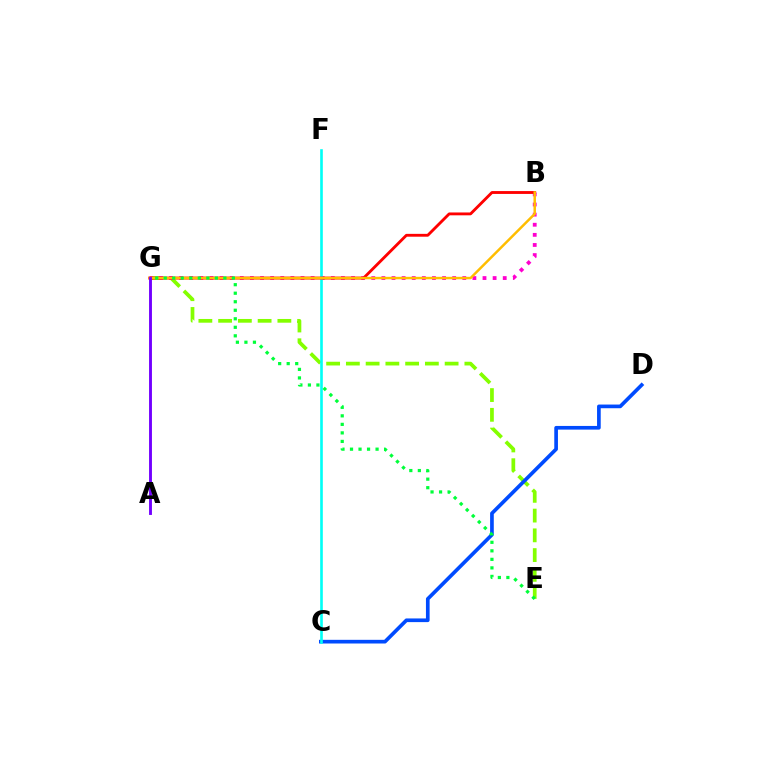{('E', 'G'): [{'color': '#84ff00', 'line_style': 'dashed', 'thickness': 2.68}, {'color': '#00ff39', 'line_style': 'dotted', 'thickness': 2.32}], ('C', 'D'): [{'color': '#004bff', 'line_style': 'solid', 'thickness': 2.65}], ('B', 'G'): [{'color': '#ff00cf', 'line_style': 'dotted', 'thickness': 2.75}, {'color': '#ff0000', 'line_style': 'solid', 'thickness': 2.05}, {'color': '#ffbd00', 'line_style': 'solid', 'thickness': 1.78}], ('C', 'F'): [{'color': '#00fff6', 'line_style': 'solid', 'thickness': 1.9}], ('A', 'G'): [{'color': '#7200ff', 'line_style': 'solid', 'thickness': 2.07}]}